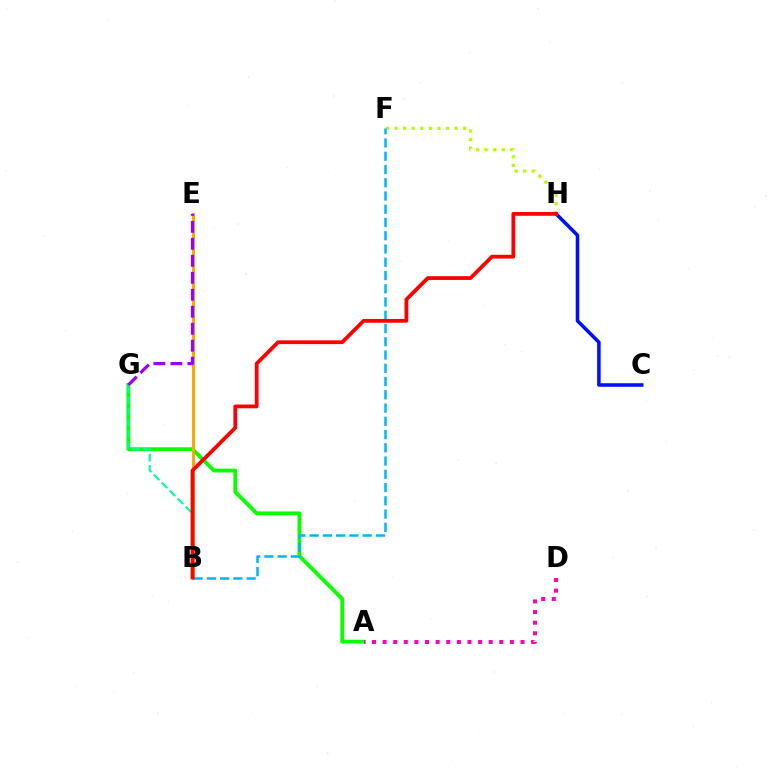{('C', 'H'): [{'color': '#0010ff', 'line_style': 'solid', 'thickness': 2.56}], ('F', 'H'): [{'color': '#b3ff00', 'line_style': 'dotted', 'thickness': 2.33}], ('A', 'G'): [{'color': '#08ff00', 'line_style': 'solid', 'thickness': 2.74}], ('B', 'E'): [{'color': '#ffa500', 'line_style': 'solid', 'thickness': 2.13}], ('B', 'G'): [{'color': '#00ff9d', 'line_style': 'dashed', 'thickness': 1.53}], ('A', 'D'): [{'color': '#ff00bd', 'line_style': 'dotted', 'thickness': 2.88}], ('B', 'F'): [{'color': '#00b5ff', 'line_style': 'dashed', 'thickness': 1.8}], ('E', 'G'): [{'color': '#9b00ff', 'line_style': 'dashed', 'thickness': 2.31}], ('B', 'H'): [{'color': '#ff0000', 'line_style': 'solid', 'thickness': 2.72}]}